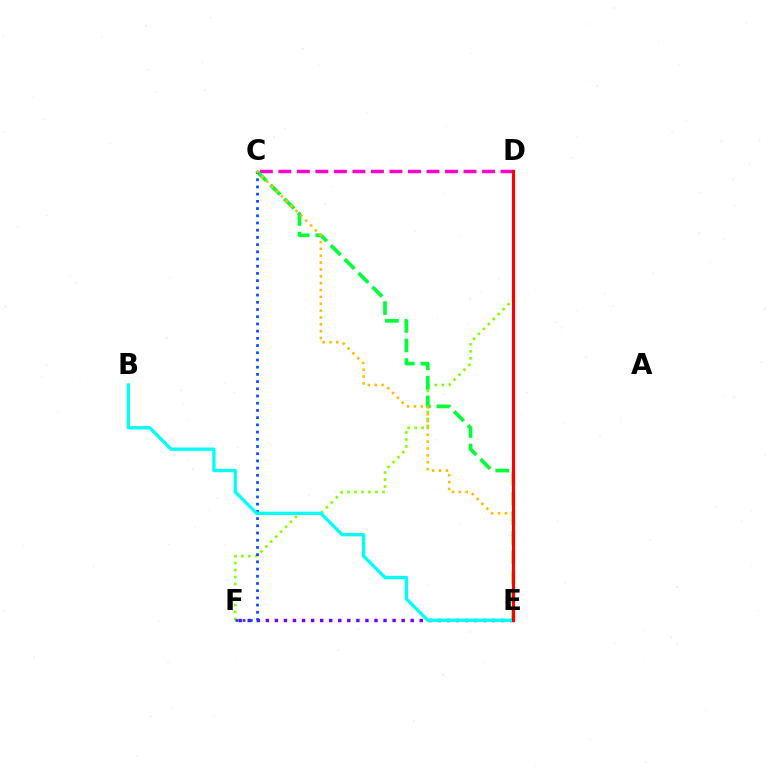{('D', 'F'): [{'color': '#84ff00', 'line_style': 'dotted', 'thickness': 1.9}], ('C', 'D'): [{'color': '#ff00cf', 'line_style': 'dashed', 'thickness': 2.52}], ('E', 'F'): [{'color': '#7200ff', 'line_style': 'dotted', 'thickness': 2.46}], ('C', 'E'): [{'color': '#00ff39', 'line_style': 'dashed', 'thickness': 2.66}, {'color': '#ffbd00', 'line_style': 'dotted', 'thickness': 1.87}], ('C', 'F'): [{'color': '#004bff', 'line_style': 'dotted', 'thickness': 1.96}], ('B', 'E'): [{'color': '#00fff6', 'line_style': 'solid', 'thickness': 2.38}], ('D', 'E'): [{'color': '#ff0000', 'line_style': 'solid', 'thickness': 2.25}]}